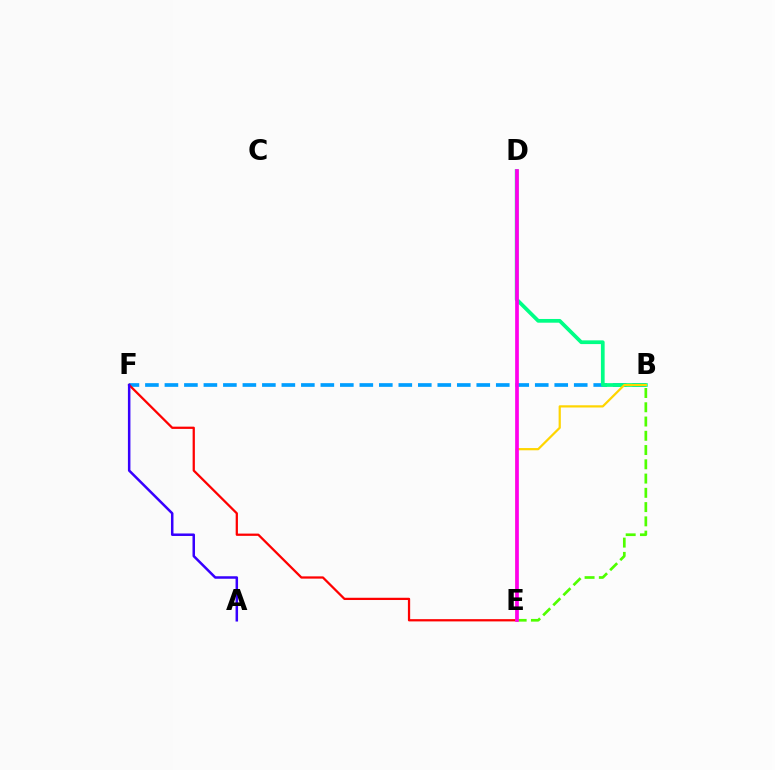{('B', 'F'): [{'color': '#009eff', 'line_style': 'dashed', 'thickness': 2.65}], ('E', 'F'): [{'color': '#ff0000', 'line_style': 'solid', 'thickness': 1.62}], ('B', 'D'): [{'color': '#00ff86', 'line_style': 'solid', 'thickness': 2.68}], ('B', 'E'): [{'color': '#ffd500', 'line_style': 'solid', 'thickness': 1.6}, {'color': '#4fff00', 'line_style': 'dashed', 'thickness': 1.94}], ('A', 'F'): [{'color': '#3700ff', 'line_style': 'solid', 'thickness': 1.81}], ('D', 'E'): [{'color': '#ff00ed', 'line_style': 'solid', 'thickness': 2.67}]}